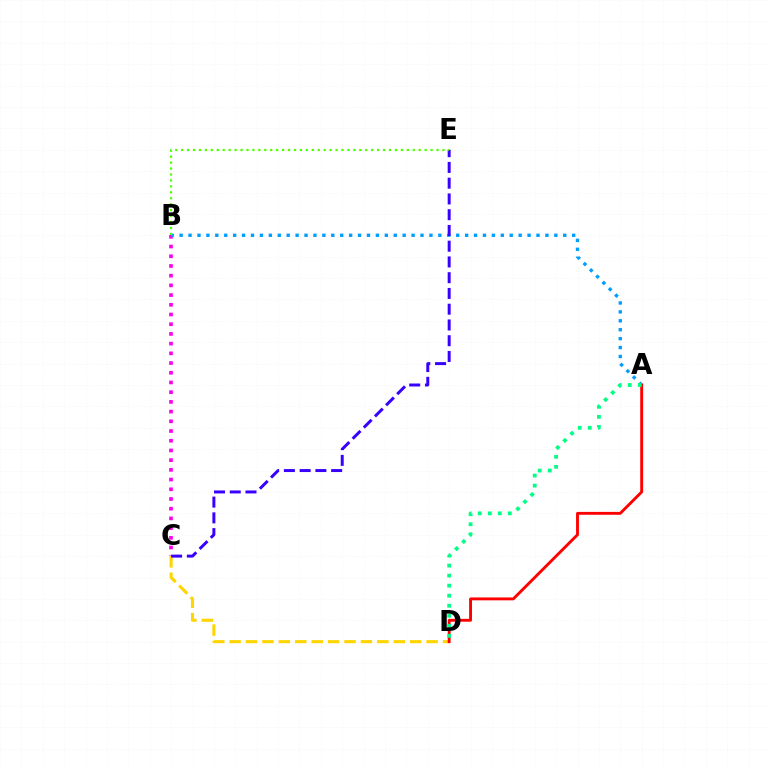{('B', 'C'): [{'color': '#ff00ed', 'line_style': 'dotted', 'thickness': 2.64}], ('C', 'D'): [{'color': '#ffd500', 'line_style': 'dashed', 'thickness': 2.23}], ('A', 'B'): [{'color': '#009eff', 'line_style': 'dotted', 'thickness': 2.42}], ('C', 'E'): [{'color': '#3700ff', 'line_style': 'dashed', 'thickness': 2.14}], ('A', 'D'): [{'color': '#ff0000', 'line_style': 'solid', 'thickness': 2.07}, {'color': '#00ff86', 'line_style': 'dotted', 'thickness': 2.73}], ('B', 'E'): [{'color': '#4fff00', 'line_style': 'dotted', 'thickness': 1.61}]}